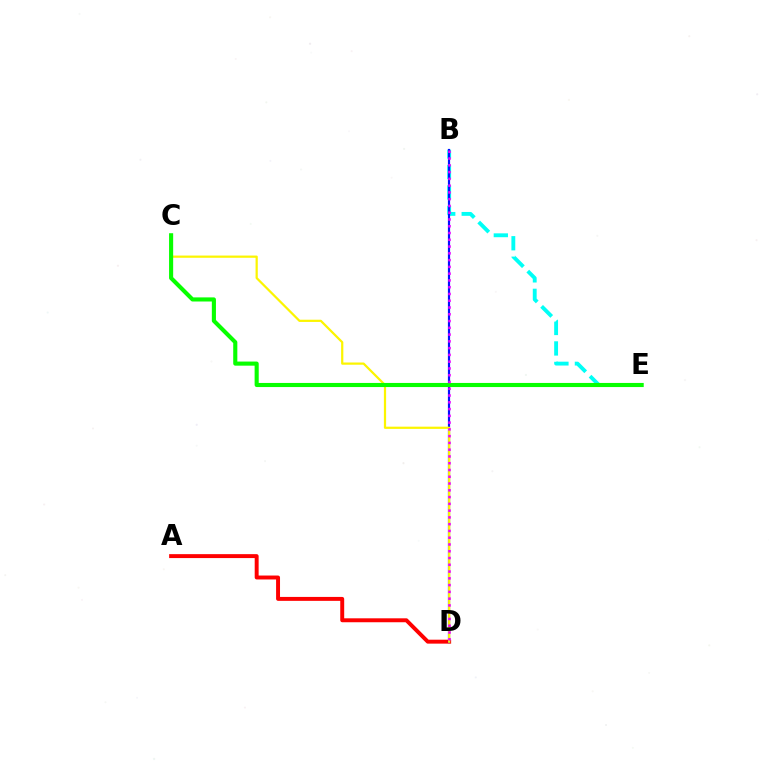{('B', 'E'): [{'color': '#00fff6', 'line_style': 'dashed', 'thickness': 2.78}], ('A', 'D'): [{'color': '#ff0000', 'line_style': 'solid', 'thickness': 2.83}], ('B', 'D'): [{'color': '#0010ff', 'line_style': 'solid', 'thickness': 1.57}, {'color': '#ee00ff', 'line_style': 'dotted', 'thickness': 1.84}], ('C', 'D'): [{'color': '#fcf500', 'line_style': 'solid', 'thickness': 1.6}], ('C', 'E'): [{'color': '#08ff00', 'line_style': 'solid', 'thickness': 2.96}]}